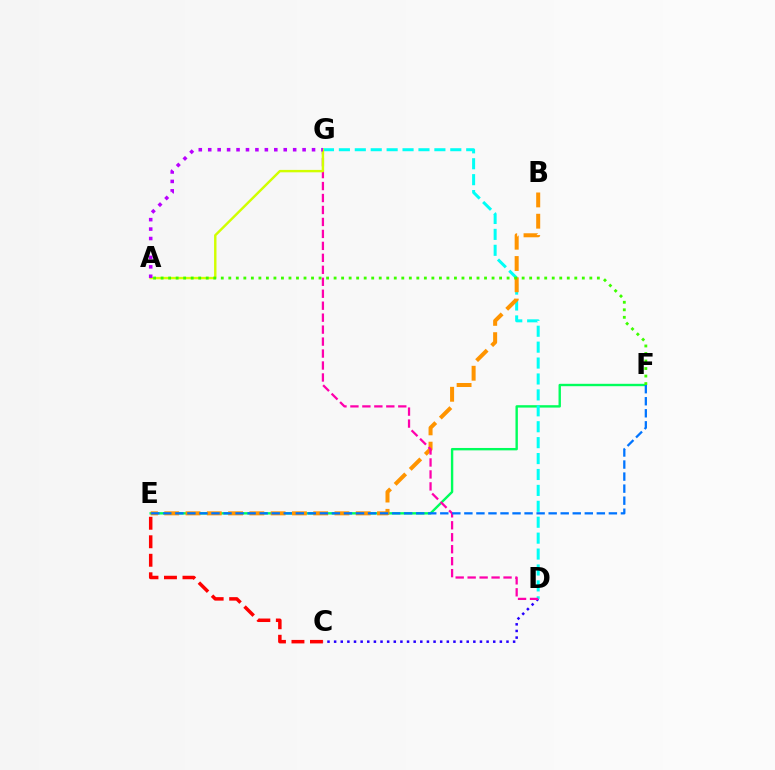{('E', 'F'): [{'color': '#00ff5c', 'line_style': 'solid', 'thickness': 1.72}, {'color': '#0074ff', 'line_style': 'dashed', 'thickness': 1.64}], ('D', 'G'): [{'color': '#00fff6', 'line_style': 'dashed', 'thickness': 2.16}, {'color': '#ff00ac', 'line_style': 'dashed', 'thickness': 1.63}], ('B', 'E'): [{'color': '#ff9400', 'line_style': 'dashed', 'thickness': 2.89}], ('C', 'D'): [{'color': '#2500ff', 'line_style': 'dotted', 'thickness': 1.8}], ('A', 'G'): [{'color': '#d1ff00', 'line_style': 'solid', 'thickness': 1.74}, {'color': '#b900ff', 'line_style': 'dotted', 'thickness': 2.56}], ('A', 'F'): [{'color': '#3dff00', 'line_style': 'dotted', 'thickness': 2.04}], ('C', 'E'): [{'color': '#ff0000', 'line_style': 'dashed', 'thickness': 2.51}]}